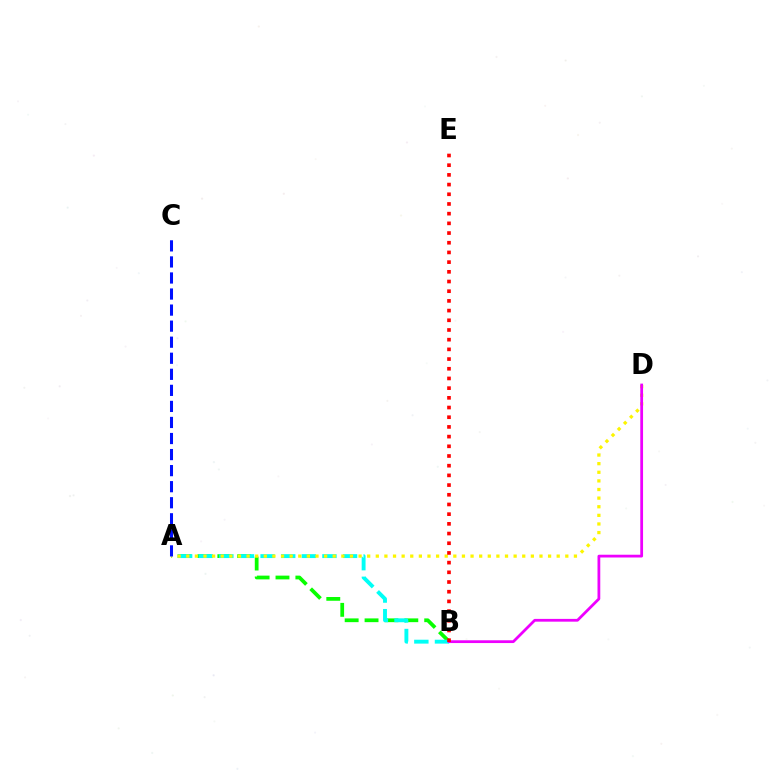{('A', 'B'): [{'color': '#08ff00', 'line_style': 'dashed', 'thickness': 2.7}, {'color': '#00fff6', 'line_style': 'dashed', 'thickness': 2.8}], ('A', 'D'): [{'color': '#fcf500', 'line_style': 'dotted', 'thickness': 2.34}], ('B', 'D'): [{'color': '#ee00ff', 'line_style': 'solid', 'thickness': 2.0}], ('B', 'E'): [{'color': '#ff0000', 'line_style': 'dotted', 'thickness': 2.63}], ('A', 'C'): [{'color': '#0010ff', 'line_style': 'dashed', 'thickness': 2.18}]}